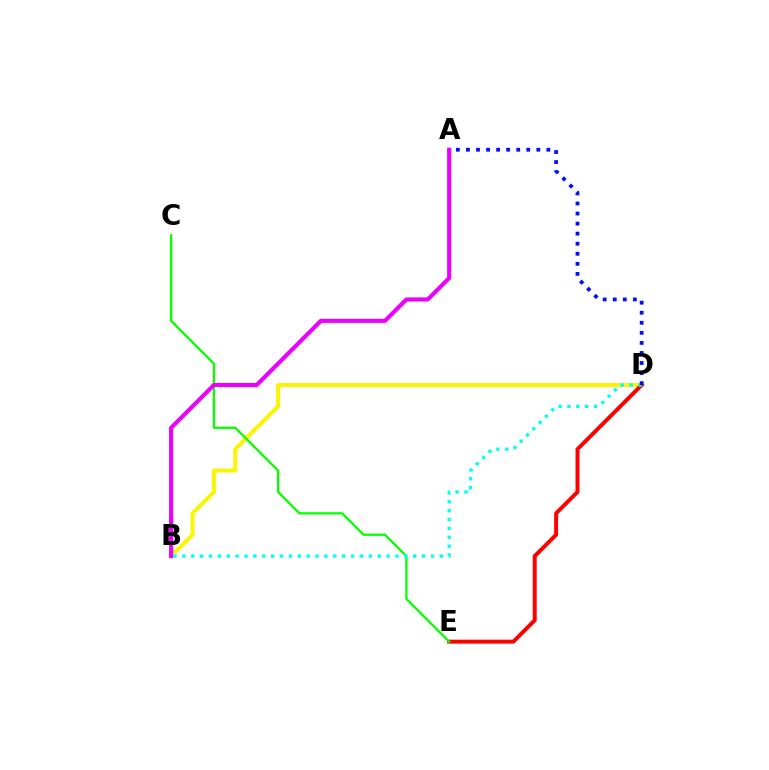{('B', 'D'): [{'color': '#fcf500', 'line_style': 'solid', 'thickness': 2.85}, {'color': '#00fff6', 'line_style': 'dotted', 'thickness': 2.41}], ('D', 'E'): [{'color': '#ff0000', 'line_style': 'solid', 'thickness': 2.85}], ('C', 'E'): [{'color': '#08ff00', 'line_style': 'solid', 'thickness': 1.65}], ('A', 'D'): [{'color': '#0010ff', 'line_style': 'dotted', 'thickness': 2.73}], ('A', 'B'): [{'color': '#ee00ff', 'line_style': 'solid', 'thickness': 2.96}]}